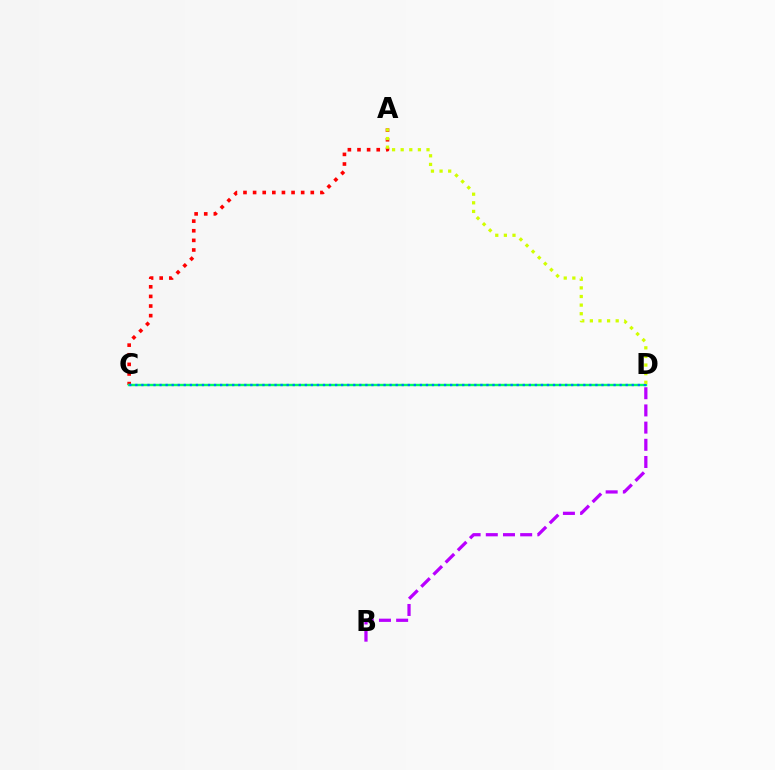{('A', 'C'): [{'color': '#ff0000', 'line_style': 'dotted', 'thickness': 2.61}], ('B', 'D'): [{'color': '#b900ff', 'line_style': 'dashed', 'thickness': 2.33}], ('C', 'D'): [{'color': '#00ff5c', 'line_style': 'solid', 'thickness': 1.74}, {'color': '#0074ff', 'line_style': 'dotted', 'thickness': 1.64}], ('A', 'D'): [{'color': '#d1ff00', 'line_style': 'dotted', 'thickness': 2.34}]}